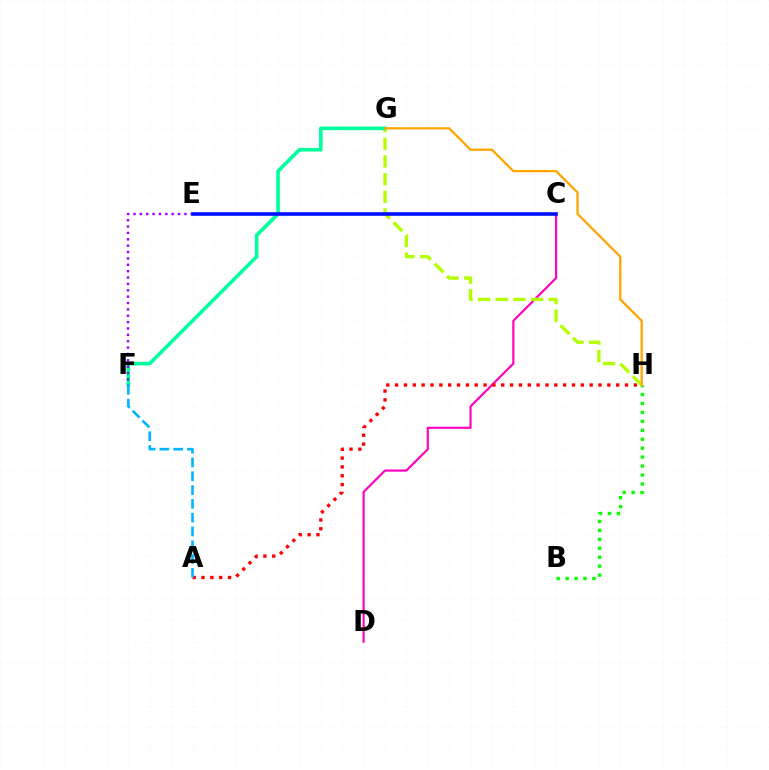{('C', 'D'): [{'color': '#ff00bd', 'line_style': 'solid', 'thickness': 1.56}], ('G', 'H'): [{'color': '#b3ff00', 'line_style': 'dashed', 'thickness': 2.4}, {'color': '#ffa500', 'line_style': 'solid', 'thickness': 1.65}], ('F', 'G'): [{'color': '#00ff9d', 'line_style': 'solid', 'thickness': 2.61}], ('A', 'H'): [{'color': '#ff0000', 'line_style': 'dotted', 'thickness': 2.4}], ('E', 'F'): [{'color': '#9b00ff', 'line_style': 'dotted', 'thickness': 1.73}], ('B', 'H'): [{'color': '#08ff00', 'line_style': 'dotted', 'thickness': 2.43}], ('C', 'E'): [{'color': '#0010ff', 'line_style': 'solid', 'thickness': 2.59}], ('A', 'F'): [{'color': '#00b5ff', 'line_style': 'dashed', 'thickness': 1.88}]}